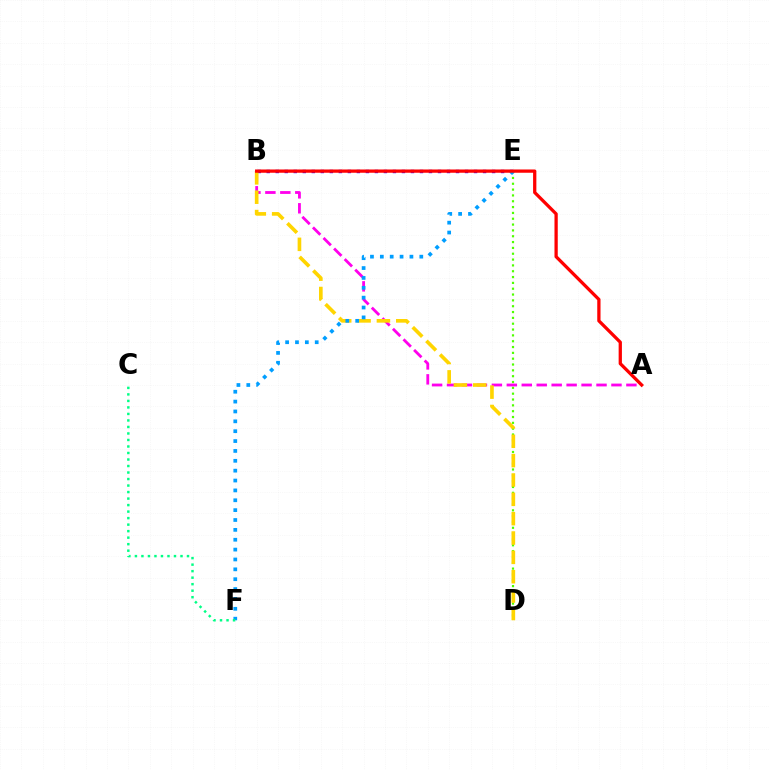{('D', 'E'): [{'color': '#4fff00', 'line_style': 'dotted', 'thickness': 1.58}], ('A', 'B'): [{'color': '#ff00ed', 'line_style': 'dashed', 'thickness': 2.03}, {'color': '#ff0000', 'line_style': 'solid', 'thickness': 2.36}], ('B', 'E'): [{'color': '#3700ff', 'line_style': 'dotted', 'thickness': 2.45}], ('B', 'D'): [{'color': '#ffd500', 'line_style': 'dashed', 'thickness': 2.63}], ('E', 'F'): [{'color': '#009eff', 'line_style': 'dotted', 'thickness': 2.68}], ('C', 'F'): [{'color': '#00ff86', 'line_style': 'dotted', 'thickness': 1.77}]}